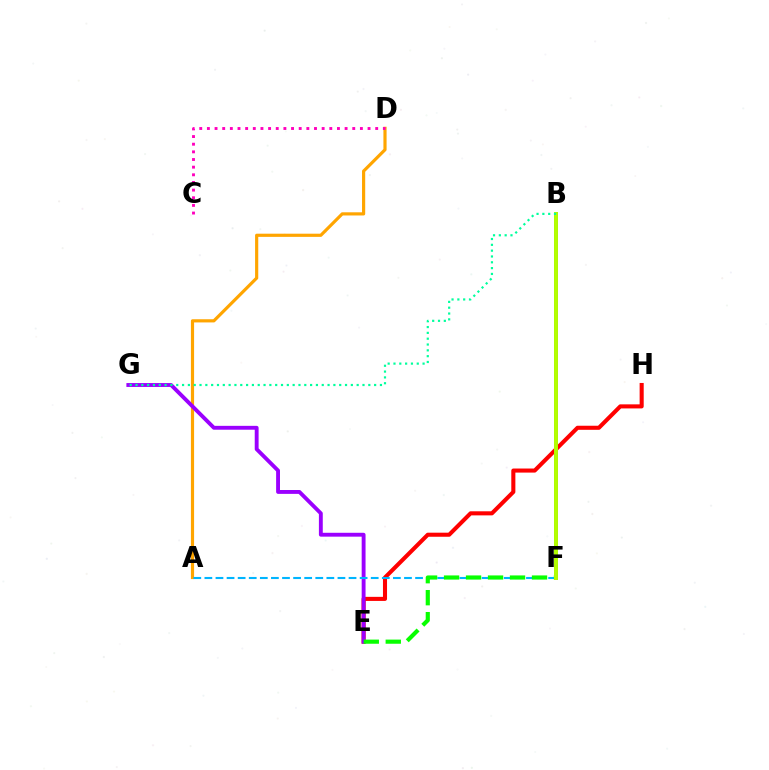{('B', 'F'): [{'color': '#0010ff', 'line_style': 'solid', 'thickness': 2.8}, {'color': '#b3ff00', 'line_style': 'solid', 'thickness': 2.85}], ('A', 'D'): [{'color': '#ffa500', 'line_style': 'solid', 'thickness': 2.29}], ('E', 'H'): [{'color': '#ff0000', 'line_style': 'solid', 'thickness': 2.93}], ('E', 'G'): [{'color': '#9b00ff', 'line_style': 'solid', 'thickness': 2.79}], ('A', 'F'): [{'color': '#00b5ff', 'line_style': 'dashed', 'thickness': 1.51}], ('E', 'F'): [{'color': '#08ff00', 'line_style': 'dashed', 'thickness': 2.99}], ('B', 'G'): [{'color': '#00ff9d', 'line_style': 'dotted', 'thickness': 1.58}], ('C', 'D'): [{'color': '#ff00bd', 'line_style': 'dotted', 'thickness': 2.08}]}